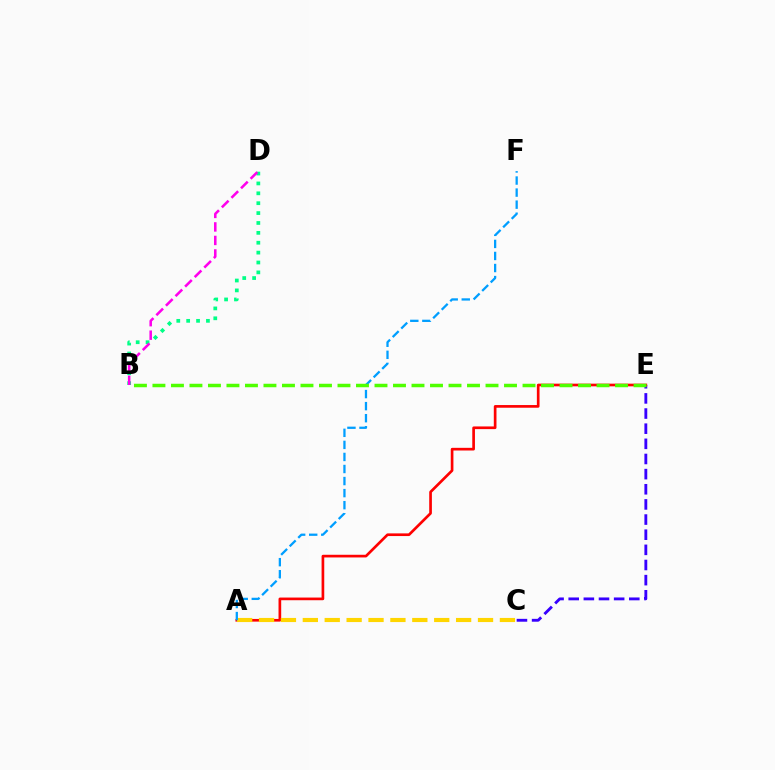{('C', 'E'): [{'color': '#3700ff', 'line_style': 'dashed', 'thickness': 2.06}], ('B', 'D'): [{'color': '#00ff86', 'line_style': 'dotted', 'thickness': 2.69}, {'color': '#ff00ed', 'line_style': 'dashed', 'thickness': 1.84}], ('A', 'E'): [{'color': '#ff0000', 'line_style': 'solid', 'thickness': 1.92}], ('A', 'C'): [{'color': '#ffd500', 'line_style': 'dashed', 'thickness': 2.97}], ('A', 'F'): [{'color': '#009eff', 'line_style': 'dashed', 'thickness': 1.64}], ('B', 'E'): [{'color': '#4fff00', 'line_style': 'dashed', 'thickness': 2.51}]}